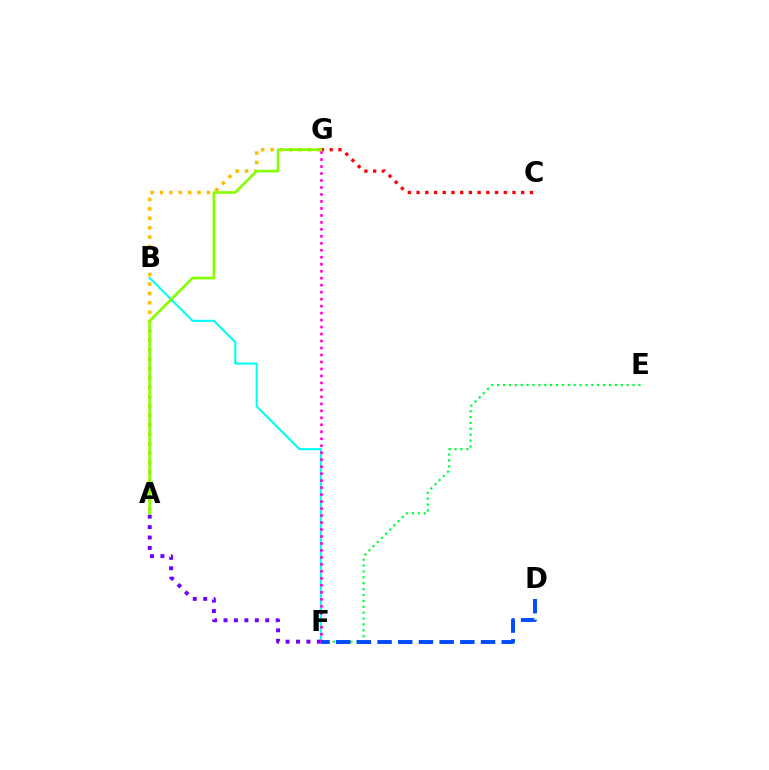{('A', 'G'): [{'color': '#ffbd00', 'line_style': 'dotted', 'thickness': 2.55}, {'color': '#84ff00', 'line_style': 'solid', 'thickness': 1.91}], ('B', 'F'): [{'color': '#00fff6', 'line_style': 'solid', 'thickness': 1.51}], ('C', 'G'): [{'color': '#ff0000', 'line_style': 'dotted', 'thickness': 2.37}], ('A', 'F'): [{'color': '#7200ff', 'line_style': 'dotted', 'thickness': 2.83}], ('E', 'F'): [{'color': '#00ff39', 'line_style': 'dotted', 'thickness': 1.6}], ('F', 'G'): [{'color': '#ff00cf', 'line_style': 'dotted', 'thickness': 1.9}], ('D', 'F'): [{'color': '#004bff', 'line_style': 'dashed', 'thickness': 2.81}]}